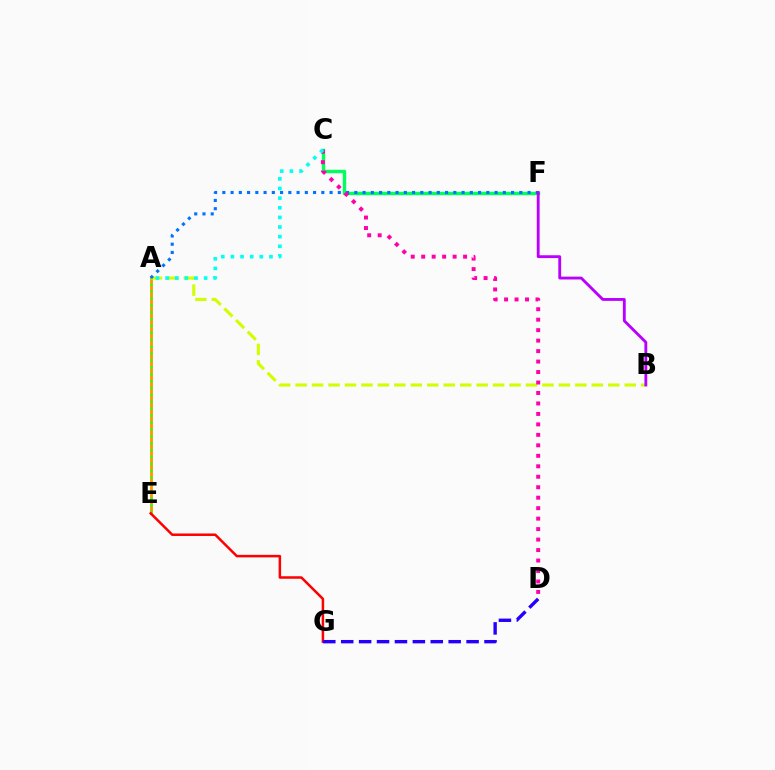{('A', 'E'): [{'color': '#ff9400', 'line_style': 'solid', 'thickness': 2.03}, {'color': '#3dff00', 'line_style': 'dotted', 'thickness': 1.87}], ('A', 'B'): [{'color': '#d1ff00', 'line_style': 'dashed', 'thickness': 2.24}], ('C', 'F'): [{'color': '#00ff5c', 'line_style': 'solid', 'thickness': 2.45}], ('A', 'F'): [{'color': '#0074ff', 'line_style': 'dotted', 'thickness': 2.24}], ('C', 'D'): [{'color': '#ff00ac', 'line_style': 'dotted', 'thickness': 2.85}], ('B', 'F'): [{'color': '#b900ff', 'line_style': 'solid', 'thickness': 2.05}], ('E', 'G'): [{'color': '#ff0000', 'line_style': 'solid', 'thickness': 1.8}], ('D', 'G'): [{'color': '#2500ff', 'line_style': 'dashed', 'thickness': 2.43}], ('A', 'C'): [{'color': '#00fff6', 'line_style': 'dotted', 'thickness': 2.62}]}